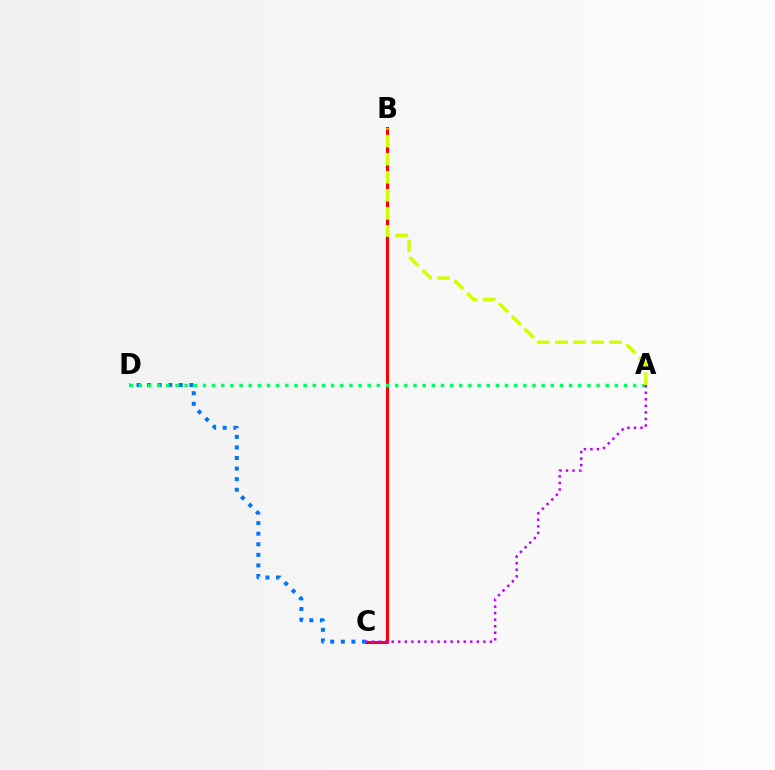{('B', 'C'): [{'color': '#ff0000', 'line_style': 'solid', 'thickness': 2.19}], ('C', 'D'): [{'color': '#0074ff', 'line_style': 'dotted', 'thickness': 2.87}], ('A', 'D'): [{'color': '#00ff5c', 'line_style': 'dotted', 'thickness': 2.49}], ('A', 'B'): [{'color': '#d1ff00', 'line_style': 'dashed', 'thickness': 2.45}], ('A', 'C'): [{'color': '#b900ff', 'line_style': 'dotted', 'thickness': 1.78}]}